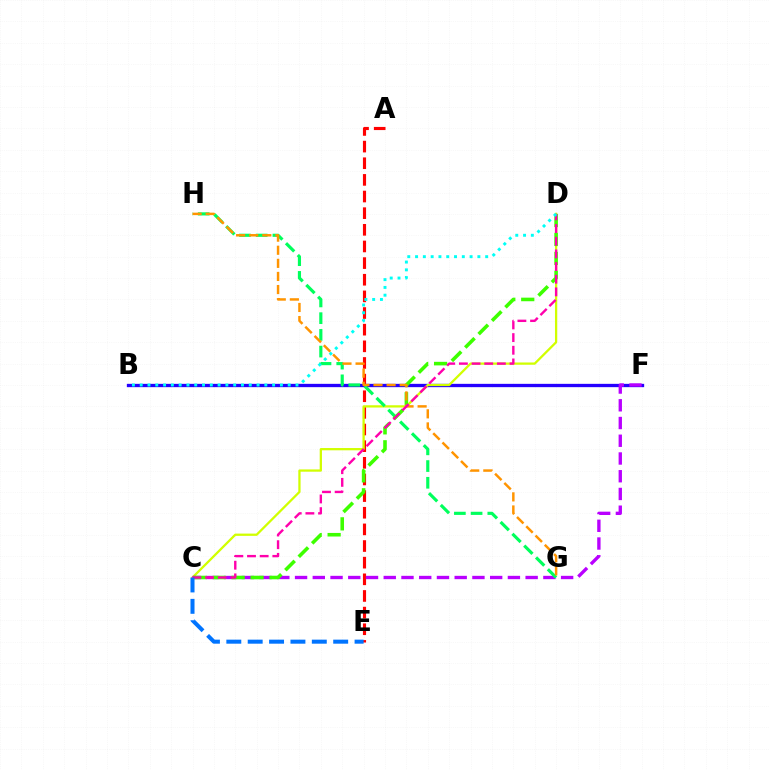{('A', 'E'): [{'color': '#ff0000', 'line_style': 'dashed', 'thickness': 2.26}], ('B', 'F'): [{'color': '#2500ff', 'line_style': 'solid', 'thickness': 2.39}], ('C', 'D'): [{'color': '#d1ff00', 'line_style': 'solid', 'thickness': 1.64}, {'color': '#3dff00', 'line_style': 'dashed', 'thickness': 2.57}, {'color': '#ff00ac', 'line_style': 'dashed', 'thickness': 1.72}], ('C', 'F'): [{'color': '#b900ff', 'line_style': 'dashed', 'thickness': 2.41}], ('G', 'H'): [{'color': '#00ff5c', 'line_style': 'dashed', 'thickness': 2.27}, {'color': '#ff9400', 'line_style': 'dashed', 'thickness': 1.78}], ('C', 'E'): [{'color': '#0074ff', 'line_style': 'dashed', 'thickness': 2.9}], ('B', 'D'): [{'color': '#00fff6', 'line_style': 'dotted', 'thickness': 2.12}]}